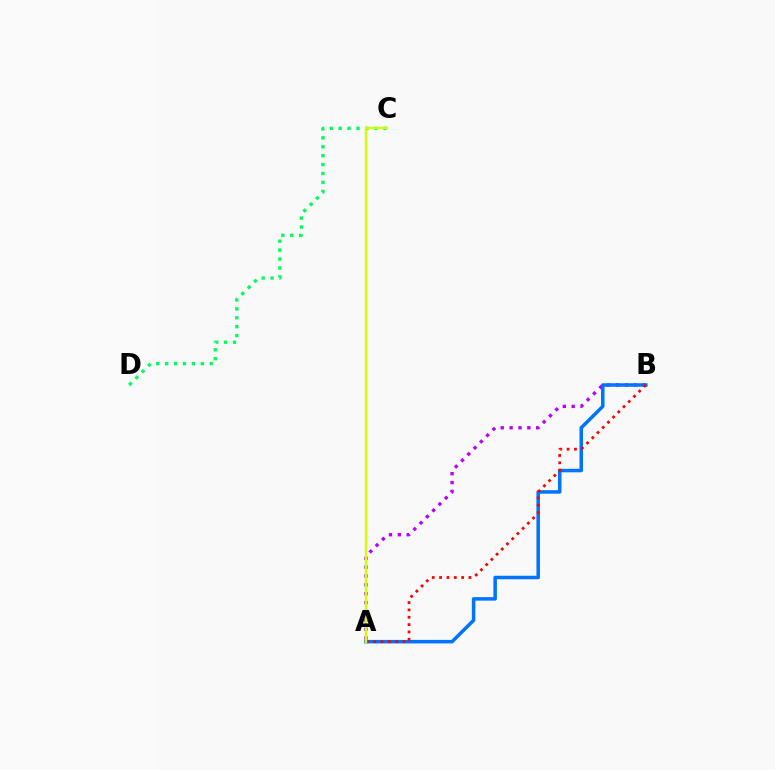{('C', 'D'): [{'color': '#00ff5c', 'line_style': 'dotted', 'thickness': 2.42}], ('A', 'B'): [{'color': '#b900ff', 'line_style': 'dotted', 'thickness': 2.41}, {'color': '#0074ff', 'line_style': 'solid', 'thickness': 2.53}, {'color': '#ff0000', 'line_style': 'dotted', 'thickness': 1.99}], ('A', 'C'): [{'color': '#d1ff00', 'line_style': 'solid', 'thickness': 1.68}]}